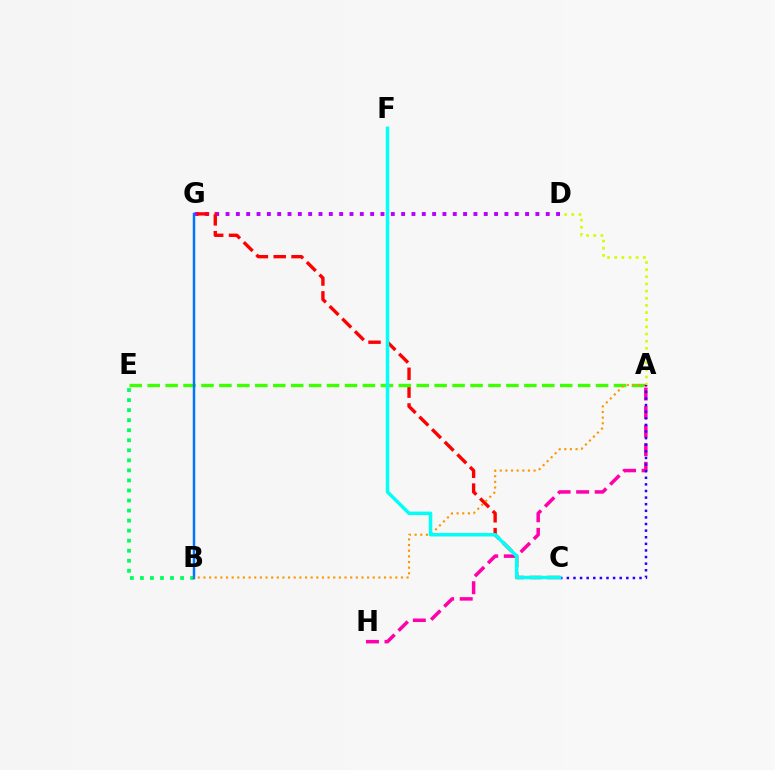{('A', 'H'): [{'color': '#ff00ac', 'line_style': 'dashed', 'thickness': 2.52}], ('D', 'G'): [{'color': '#b900ff', 'line_style': 'dotted', 'thickness': 2.81}], ('B', 'E'): [{'color': '#00ff5c', 'line_style': 'dotted', 'thickness': 2.73}], ('C', 'G'): [{'color': '#ff0000', 'line_style': 'dashed', 'thickness': 2.42}], ('A', 'E'): [{'color': '#3dff00', 'line_style': 'dashed', 'thickness': 2.44}], ('A', 'D'): [{'color': '#d1ff00', 'line_style': 'dotted', 'thickness': 1.94}], ('B', 'G'): [{'color': '#0074ff', 'line_style': 'solid', 'thickness': 1.77}], ('A', 'B'): [{'color': '#ff9400', 'line_style': 'dotted', 'thickness': 1.53}], ('A', 'C'): [{'color': '#2500ff', 'line_style': 'dotted', 'thickness': 1.79}], ('C', 'F'): [{'color': '#00fff6', 'line_style': 'solid', 'thickness': 2.5}]}